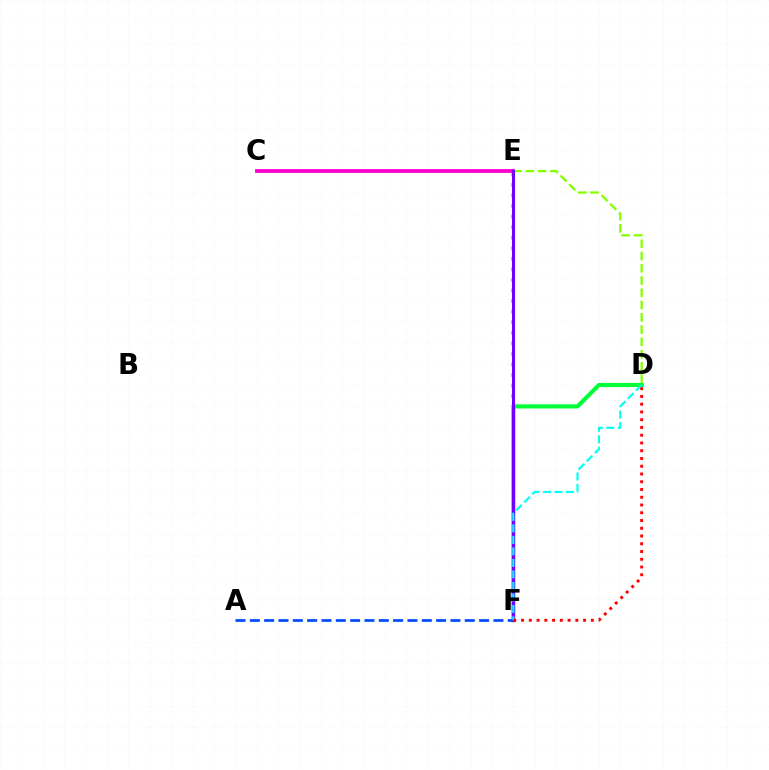{('D', 'F'): [{'color': '#00ff39', 'line_style': 'solid', 'thickness': 2.99}, {'color': '#00fff6', 'line_style': 'dashed', 'thickness': 1.56}, {'color': '#ff0000', 'line_style': 'dotted', 'thickness': 2.11}], ('D', 'E'): [{'color': '#84ff00', 'line_style': 'dashed', 'thickness': 1.67}], ('E', 'F'): [{'color': '#ffbd00', 'line_style': 'dotted', 'thickness': 2.87}, {'color': '#7200ff', 'line_style': 'solid', 'thickness': 2.18}], ('A', 'F'): [{'color': '#004bff', 'line_style': 'dashed', 'thickness': 1.95}], ('C', 'E'): [{'color': '#ff00cf', 'line_style': 'solid', 'thickness': 2.76}]}